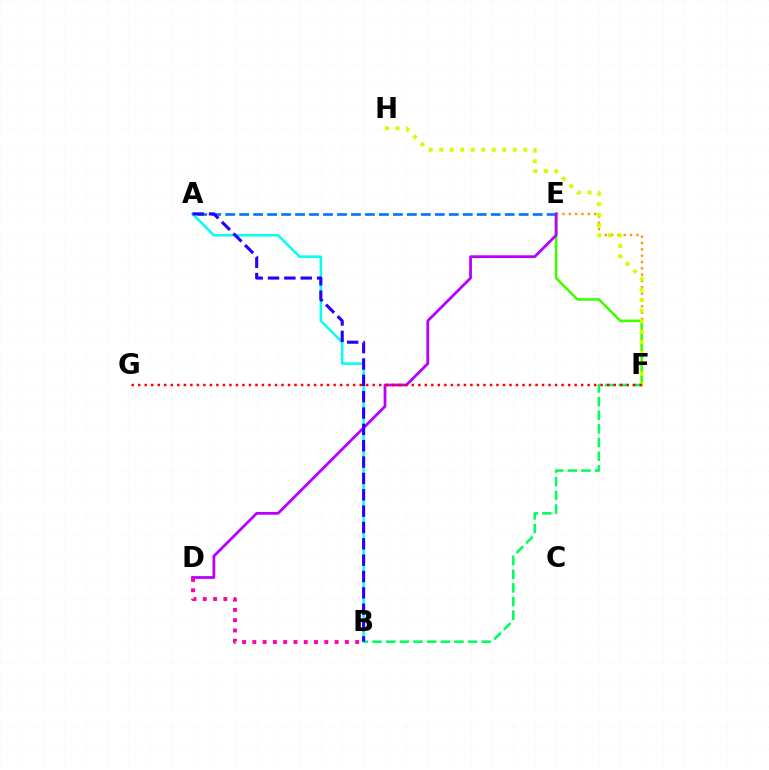{('E', 'F'): [{'color': '#ff9400', 'line_style': 'dotted', 'thickness': 1.72}, {'color': '#3dff00', 'line_style': 'solid', 'thickness': 1.85}], ('A', 'E'): [{'color': '#0074ff', 'line_style': 'dashed', 'thickness': 1.9}], ('F', 'H'): [{'color': '#d1ff00', 'line_style': 'dotted', 'thickness': 2.86}], ('D', 'E'): [{'color': '#b900ff', 'line_style': 'solid', 'thickness': 2.0}], ('B', 'F'): [{'color': '#00ff5c', 'line_style': 'dashed', 'thickness': 1.85}], ('A', 'B'): [{'color': '#00fff6', 'line_style': 'solid', 'thickness': 1.79}, {'color': '#2500ff', 'line_style': 'dashed', 'thickness': 2.22}], ('B', 'D'): [{'color': '#ff00ac', 'line_style': 'dotted', 'thickness': 2.79}], ('F', 'G'): [{'color': '#ff0000', 'line_style': 'dotted', 'thickness': 1.77}]}